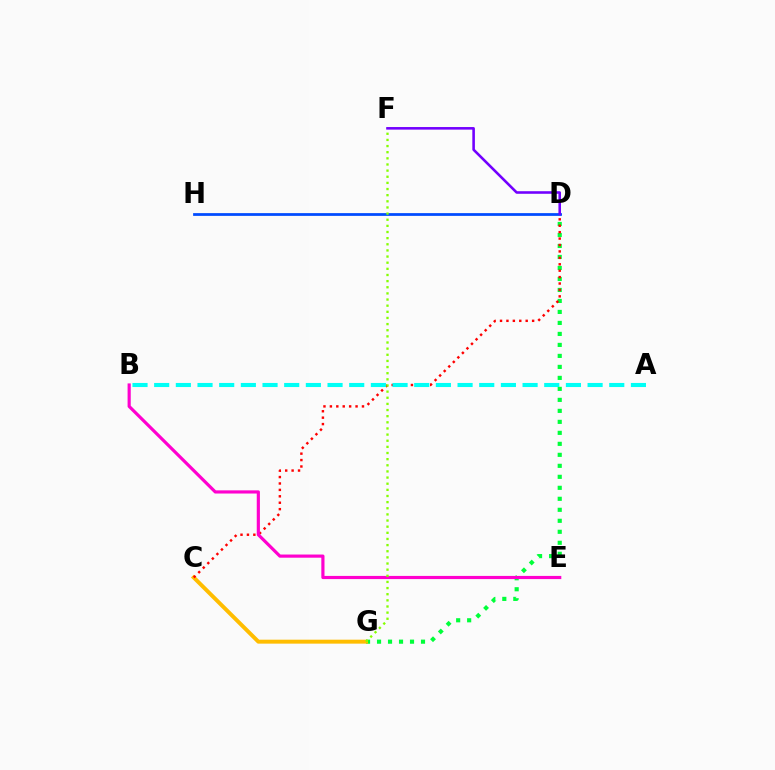{('D', 'G'): [{'color': '#00ff39', 'line_style': 'dotted', 'thickness': 2.99}], ('C', 'G'): [{'color': '#ffbd00', 'line_style': 'solid', 'thickness': 2.84}], ('C', 'D'): [{'color': '#ff0000', 'line_style': 'dotted', 'thickness': 1.74}], ('B', 'E'): [{'color': '#ff00cf', 'line_style': 'solid', 'thickness': 2.28}], ('D', 'H'): [{'color': '#004bff', 'line_style': 'solid', 'thickness': 1.98}], ('A', 'B'): [{'color': '#00fff6', 'line_style': 'dashed', 'thickness': 2.94}], ('F', 'G'): [{'color': '#84ff00', 'line_style': 'dotted', 'thickness': 1.67}], ('D', 'F'): [{'color': '#7200ff', 'line_style': 'solid', 'thickness': 1.86}]}